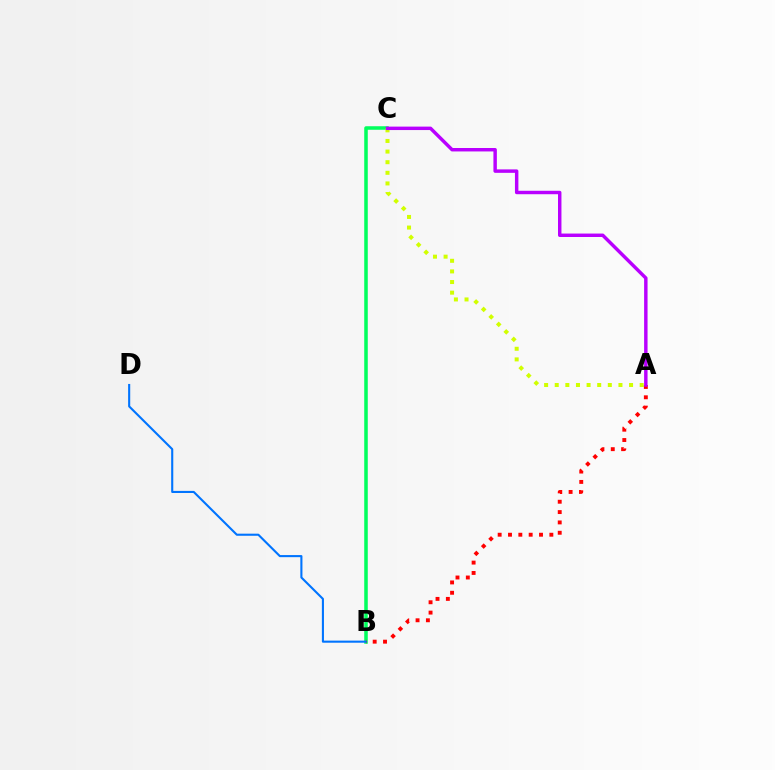{('B', 'C'): [{'color': '#00ff5c', 'line_style': 'solid', 'thickness': 2.54}], ('A', 'C'): [{'color': '#d1ff00', 'line_style': 'dotted', 'thickness': 2.89}, {'color': '#b900ff', 'line_style': 'solid', 'thickness': 2.48}], ('B', 'D'): [{'color': '#0074ff', 'line_style': 'solid', 'thickness': 1.51}], ('A', 'B'): [{'color': '#ff0000', 'line_style': 'dotted', 'thickness': 2.81}]}